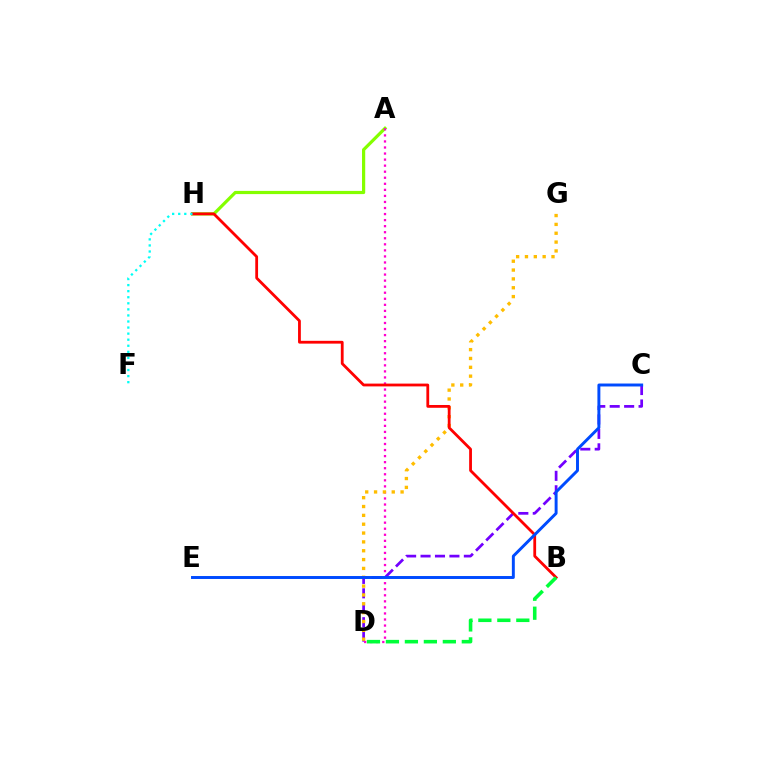{('C', 'D'): [{'color': '#7200ff', 'line_style': 'dashed', 'thickness': 1.96}], ('A', 'H'): [{'color': '#84ff00', 'line_style': 'solid', 'thickness': 2.3}], ('A', 'D'): [{'color': '#ff00cf', 'line_style': 'dotted', 'thickness': 1.64}], ('D', 'G'): [{'color': '#ffbd00', 'line_style': 'dotted', 'thickness': 2.4}], ('B', 'H'): [{'color': '#ff0000', 'line_style': 'solid', 'thickness': 2.01}], ('C', 'E'): [{'color': '#004bff', 'line_style': 'solid', 'thickness': 2.12}], ('F', 'H'): [{'color': '#00fff6', 'line_style': 'dotted', 'thickness': 1.65}], ('B', 'D'): [{'color': '#00ff39', 'line_style': 'dashed', 'thickness': 2.58}]}